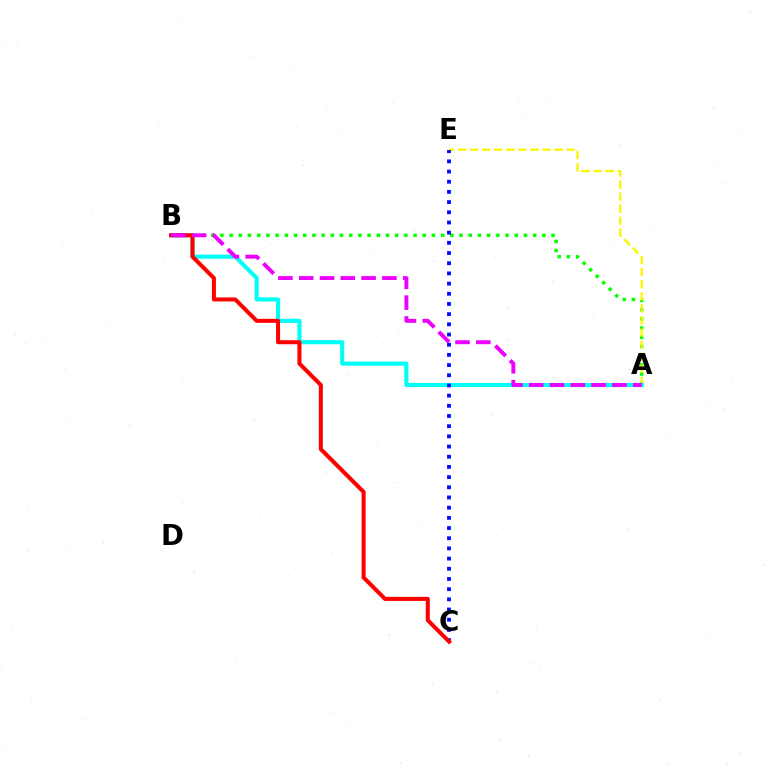{('A', 'B'): [{'color': '#08ff00', 'line_style': 'dotted', 'thickness': 2.5}, {'color': '#00fff6', 'line_style': 'solid', 'thickness': 2.95}, {'color': '#ee00ff', 'line_style': 'dashed', 'thickness': 2.82}], ('A', 'E'): [{'color': '#fcf500', 'line_style': 'dashed', 'thickness': 1.64}], ('C', 'E'): [{'color': '#0010ff', 'line_style': 'dotted', 'thickness': 2.77}], ('B', 'C'): [{'color': '#ff0000', 'line_style': 'solid', 'thickness': 2.9}]}